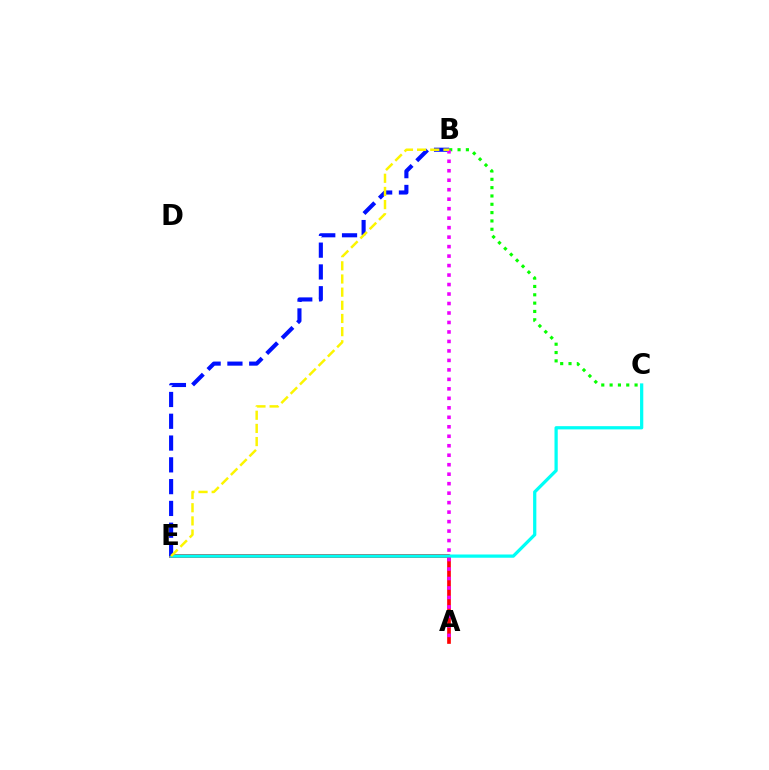{('A', 'E'): [{'color': '#ff0000', 'line_style': 'solid', 'thickness': 2.64}], ('C', 'E'): [{'color': '#00fff6', 'line_style': 'solid', 'thickness': 2.34}], ('B', 'C'): [{'color': '#08ff00', 'line_style': 'dotted', 'thickness': 2.26}], ('B', 'E'): [{'color': '#0010ff', 'line_style': 'dashed', 'thickness': 2.96}, {'color': '#fcf500', 'line_style': 'dashed', 'thickness': 1.79}], ('A', 'B'): [{'color': '#ee00ff', 'line_style': 'dotted', 'thickness': 2.58}]}